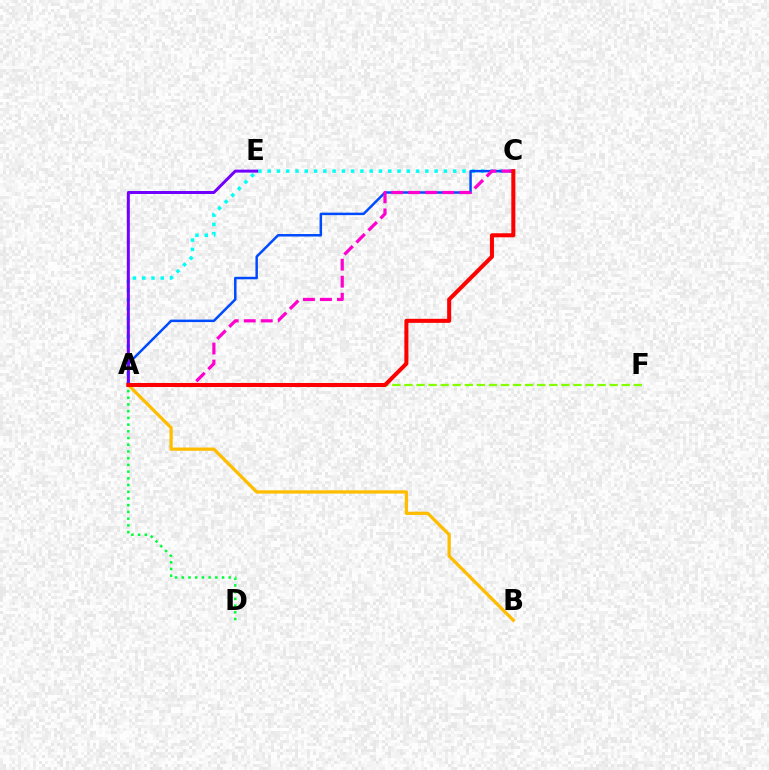{('A', 'C'): [{'color': '#00fff6', 'line_style': 'dotted', 'thickness': 2.52}, {'color': '#004bff', 'line_style': 'solid', 'thickness': 1.79}, {'color': '#ff00cf', 'line_style': 'dashed', 'thickness': 2.31}, {'color': '#ff0000', 'line_style': 'solid', 'thickness': 2.9}], ('A', 'E'): [{'color': '#7200ff', 'line_style': 'solid', 'thickness': 2.16}], ('A', 'B'): [{'color': '#ffbd00', 'line_style': 'solid', 'thickness': 2.34}], ('A', 'D'): [{'color': '#00ff39', 'line_style': 'dotted', 'thickness': 1.82}], ('A', 'F'): [{'color': '#84ff00', 'line_style': 'dashed', 'thickness': 1.64}]}